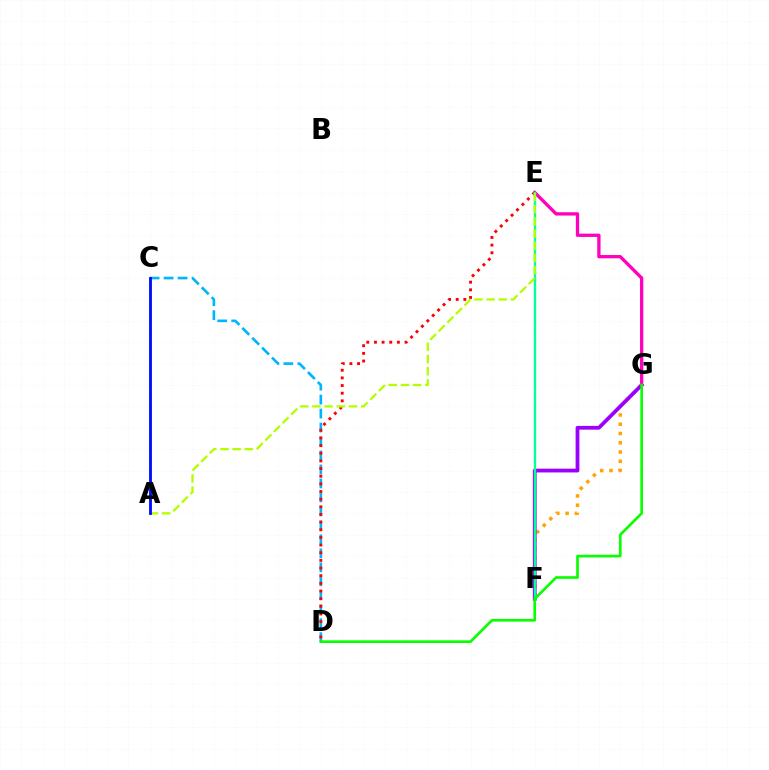{('C', 'D'): [{'color': '#00b5ff', 'line_style': 'dashed', 'thickness': 1.9}], ('F', 'G'): [{'color': '#ffa500', 'line_style': 'dotted', 'thickness': 2.52}, {'color': '#9b00ff', 'line_style': 'solid', 'thickness': 2.72}], ('D', 'E'): [{'color': '#ff0000', 'line_style': 'dotted', 'thickness': 2.08}], ('E', 'G'): [{'color': '#ff00bd', 'line_style': 'solid', 'thickness': 2.38}], ('E', 'F'): [{'color': '#00ff9d', 'line_style': 'solid', 'thickness': 1.7}], ('D', 'G'): [{'color': '#08ff00', 'line_style': 'solid', 'thickness': 1.92}], ('A', 'E'): [{'color': '#b3ff00', 'line_style': 'dashed', 'thickness': 1.65}], ('A', 'C'): [{'color': '#0010ff', 'line_style': 'solid', 'thickness': 2.06}]}